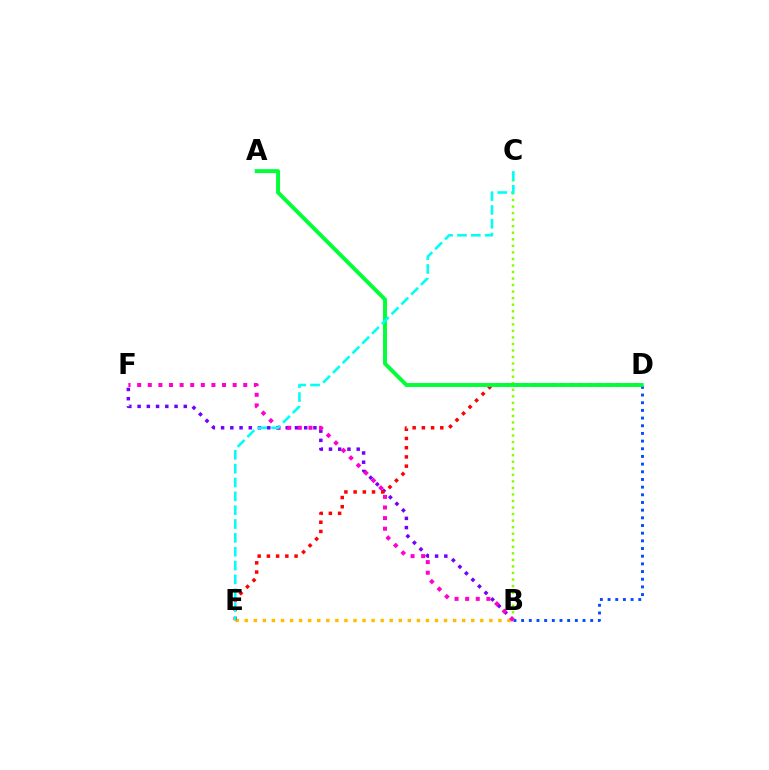{('B', 'E'): [{'color': '#ffbd00', 'line_style': 'dotted', 'thickness': 2.46}], ('B', 'D'): [{'color': '#004bff', 'line_style': 'dotted', 'thickness': 2.09}], ('B', 'F'): [{'color': '#7200ff', 'line_style': 'dotted', 'thickness': 2.51}, {'color': '#ff00cf', 'line_style': 'dotted', 'thickness': 2.88}], ('B', 'C'): [{'color': '#84ff00', 'line_style': 'dotted', 'thickness': 1.78}], ('D', 'E'): [{'color': '#ff0000', 'line_style': 'dotted', 'thickness': 2.51}], ('A', 'D'): [{'color': '#00ff39', 'line_style': 'solid', 'thickness': 2.82}], ('C', 'E'): [{'color': '#00fff6', 'line_style': 'dashed', 'thickness': 1.88}]}